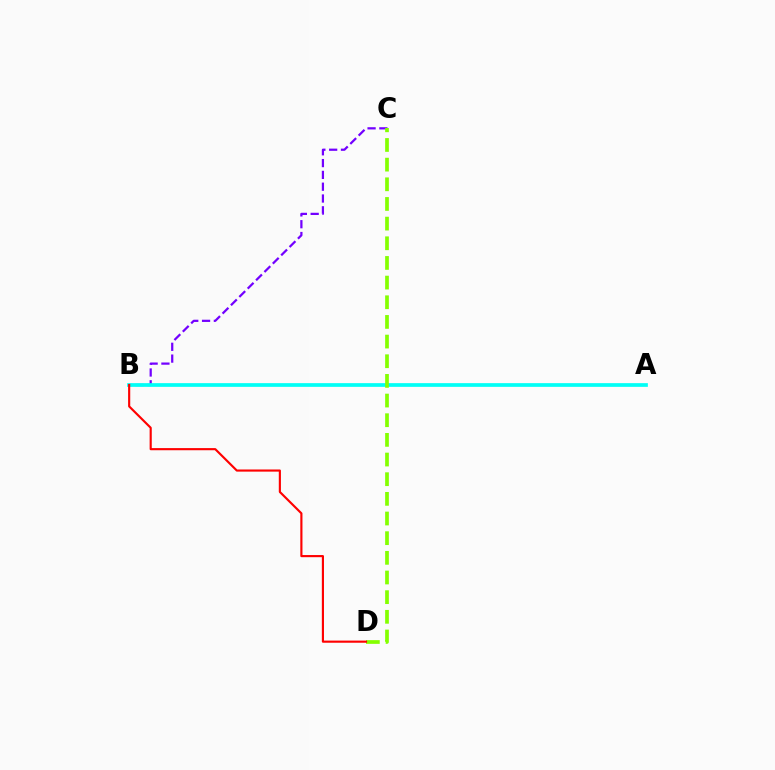{('B', 'C'): [{'color': '#7200ff', 'line_style': 'dashed', 'thickness': 1.6}], ('A', 'B'): [{'color': '#00fff6', 'line_style': 'solid', 'thickness': 2.67}], ('C', 'D'): [{'color': '#84ff00', 'line_style': 'dashed', 'thickness': 2.67}], ('B', 'D'): [{'color': '#ff0000', 'line_style': 'solid', 'thickness': 1.54}]}